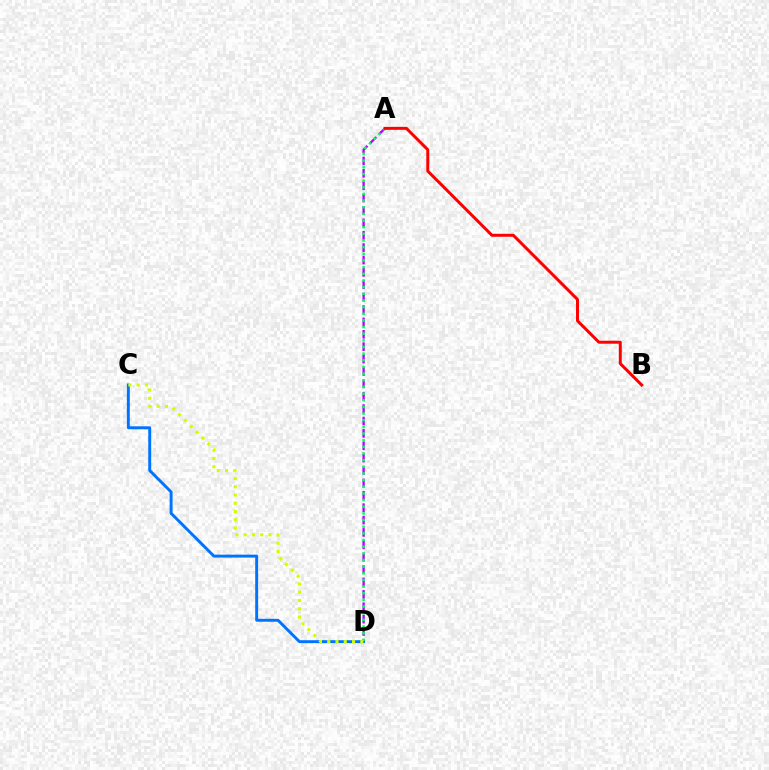{('C', 'D'): [{'color': '#0074ff', 'line_style': 'solid', 'thickness': 2.12}, {'color': '#d1ff00', 'line_style': 'dotted', 'thickness': 2.25}], ('A', 'D'): [{'color': '#b900ff', 'line_style': 'dashed', 'thickness': 1.68}, {'color': '#00ff5c', 'line_style': 'dotted', 'thickness': 1.81}], ('A', 'B'): [{'color': '#ff0000', 'line_style': 'solid', 'thickness': 2.15}]}